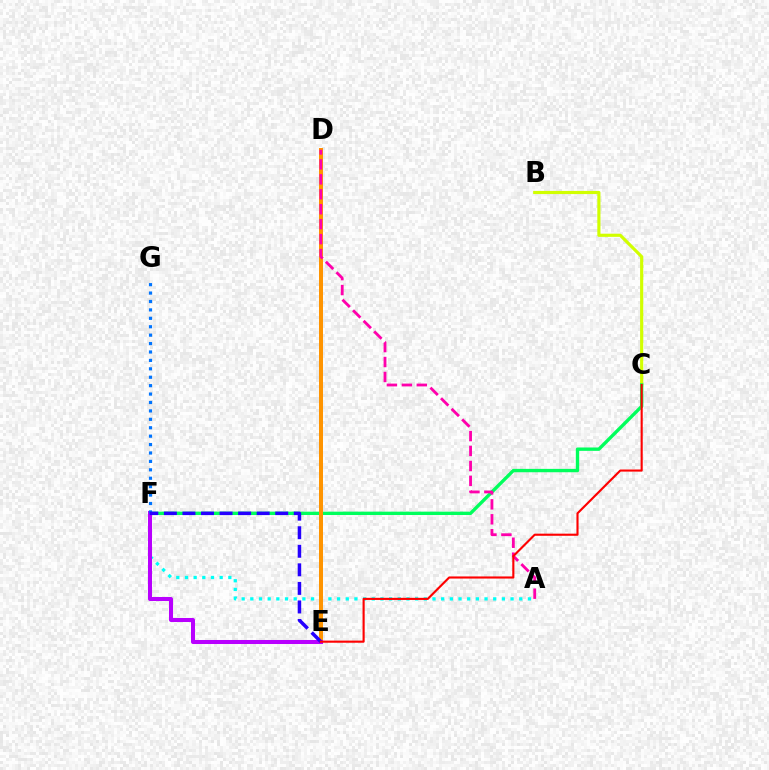{('B', 'C'): [{'color': '#d1ff00', 'line_style': 'solid', 'thickness': 2.27}], ('C', 'F'): [{'color': '#00ff5c', 'line_style': 'solid', 'thickness': 2.42}], ('A', 'F'): [{'color': '#00fff6', 'line_style': 'dotted', 'thickness': 2.36}], ('D', 'E'): [{'color': '#3dff00', 'line_style': 'dotted', 'thickness': 1.71}, {'color': '#ff9400', 'line_style': 'solid', 'thickness': 2.87}], ('E', 'F'): [{'color': '#b900ff', 'line_style': 'solid', 'thickness': 2.9}, {'color': '#2500ff', 'line_style': 'dashed', 'thickness': 2.52}], ('A', 'D'): [{'color': '#ff00ac', 'line_style': 'dashed', 'thickness': 2.03}], ('F', 'G'): [{'color': '#0074ff', 'line_style': 'dotted', 'thickness': 2.29}], ('C', 'E'): [{'color': '#ff0000', 'line_style': 'solid', 'thickness': 1.53}]}